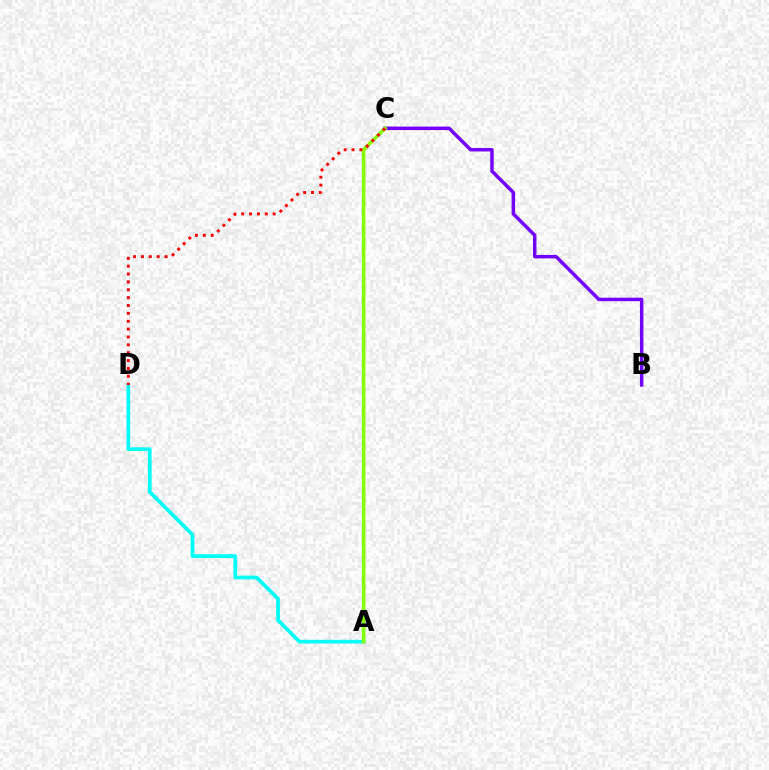{('A', 'D'): [{'color': '#00fff6', 'line_style': 'solid', 'thickness': 2.69}], ('B', 'C'): [{'color': '#7200ff', 'line_style': 'solid', 'thickness': 2.5}], ('A', 'C'): [{'color': '#84ff00', 'line_style': 'solid', 'thickness': 2.59}], ('C', 'D'): [{'color': '#ff0000', 'line_style': 'dotted', 'thickness': 2.14}]}